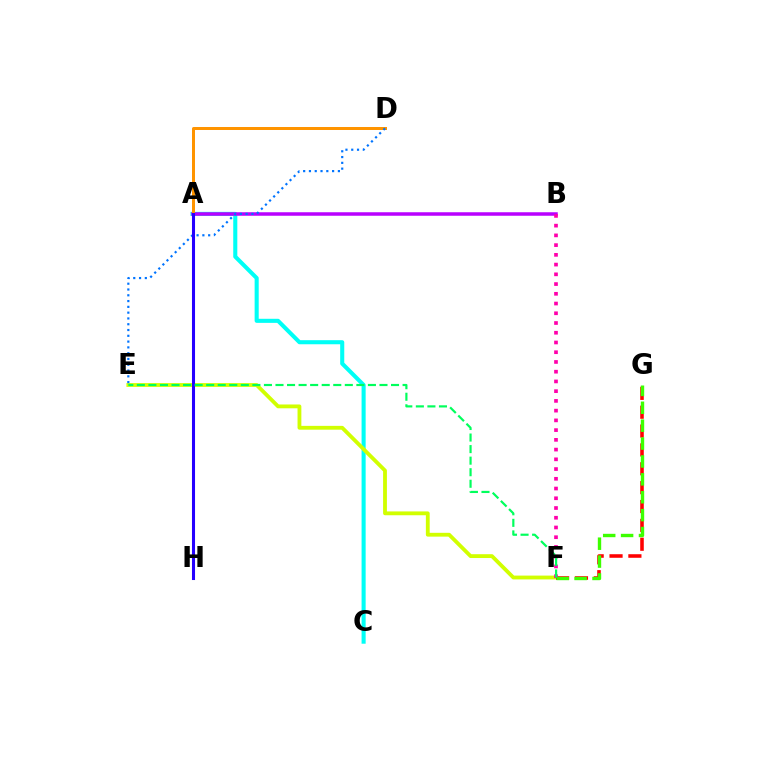{('A', 'C'): [{'color': '#00fff6', 'line_style': 'solid', 'thickness': 2.94}], ('E', 'F'): [{'color': '#d1ff00', 'line_style': 'solid', 'thickness': 2.75}, {'color': '#00ff5c', 'line_style': 'dashed', 'thickness': 1.57}], ('A', 'B'): [{'color': '#b900ff', 'line_style': 'solid', 'thickness': 2.52}], ('A', 'D'): [{'color': '#ff9400', 'line_style': 'solid', 'thickness': 2.16}], ('F', 'G'): [{'color': '#ff0000', 'line_style': 'dashed', 'thickness': 2.56}, {'color': '#3dff00', 'line_style': 'dashed', 'thickness': 2.43}], ('D', 'E'): [{'color': '#0074ff', 'line_style': 'dotted', 'thickness': 1.57}], ('B', 'F'): [{'color': '#ff00ac', 'line_style': 'dotted', 'thickness': 2.65}], ('A', 'H'): [{'color': '#2500ff', 'line_style': 'solid', 'thickness': 2.2}]}